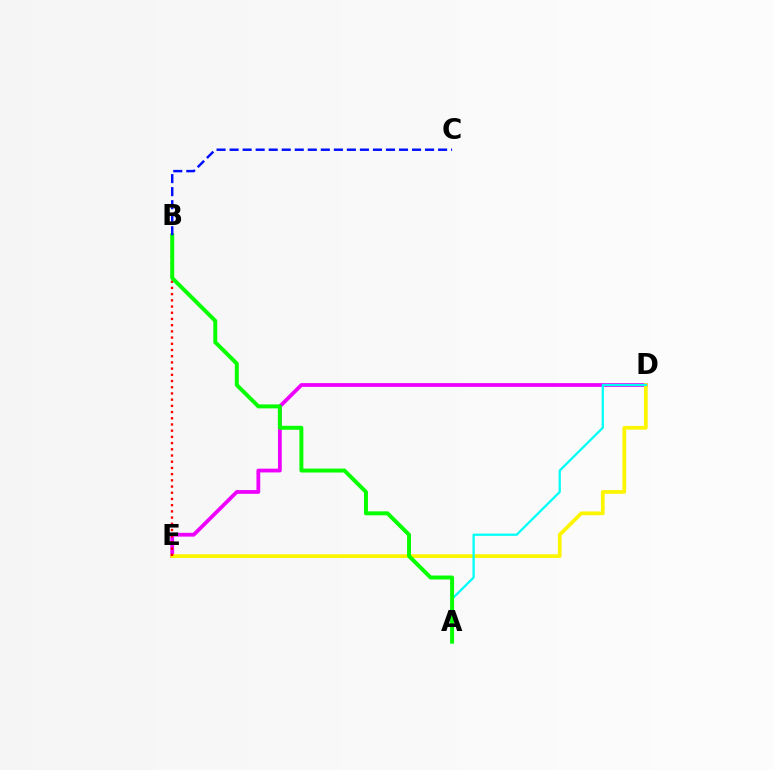{('D', 'E'): [{'color': '#ee00ff', 'line_style': 'solid', 'thickness': 2.72}, {'color': '#fcf500', 'line_style': 'solid', 'thickness': 2.69}], ('B', 'E'): [{'color': '#ff0000', 'line_style': 'dotted', 'thickness': 1.69}], ('A', 'D'): [{'color': '#00fff6', 'line_style': 'solid', 'thickness': 1.63}], ('A', 'B'): [{'color': '#08ff00', 'line_style': 'solid', 'thickness': 2.85}], ('B', 'C'): [{'color': '#0010ff', 'line_style': 'dashed', 'thickness': 1.77}]}